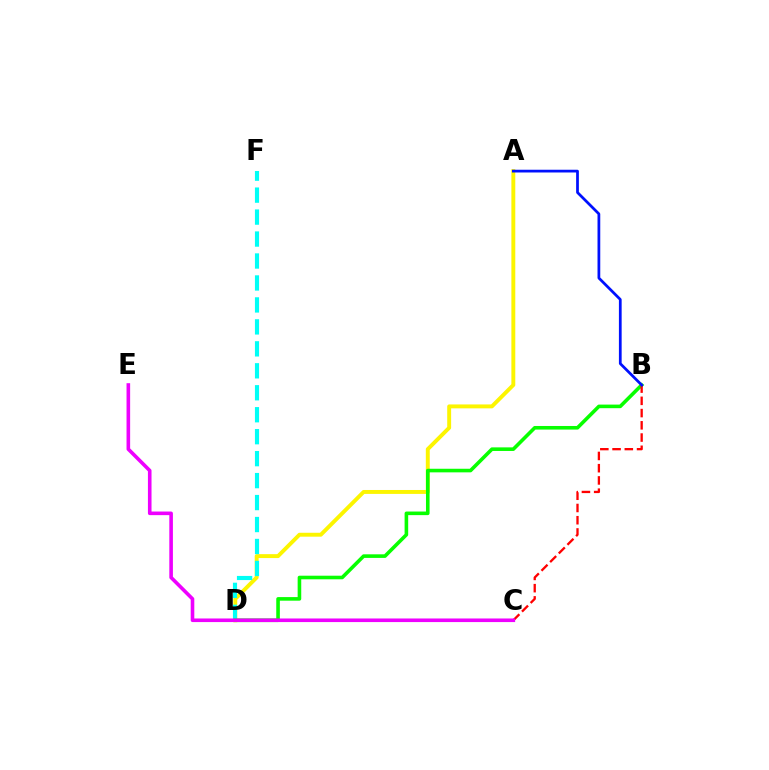{('A', 'D'): [{'color': '#fcf500', 'line_style': 'solid', 'thickness': 2.82}], ('D', 'F'): [{'color': '#00fff6', 'line_style': 'dashed', 'thickness': 2.98}], ('B', 'D'): [{'color': '#08ff00', 'line_style': 'solid', 'thickness': 2.59}], ('B', 'C'): [{'color': '#ff0000', 'line_style': 'dashed', 'thickness': 1.66}], ('A', 'B'): [{'color': '#0010ff', 'line_style': 'solid', 'thickness': 1.98}], ('C', 'E'): [{'color': '#ee00ff', 'line_style': 'solid', 'thickness': 2.59}]}